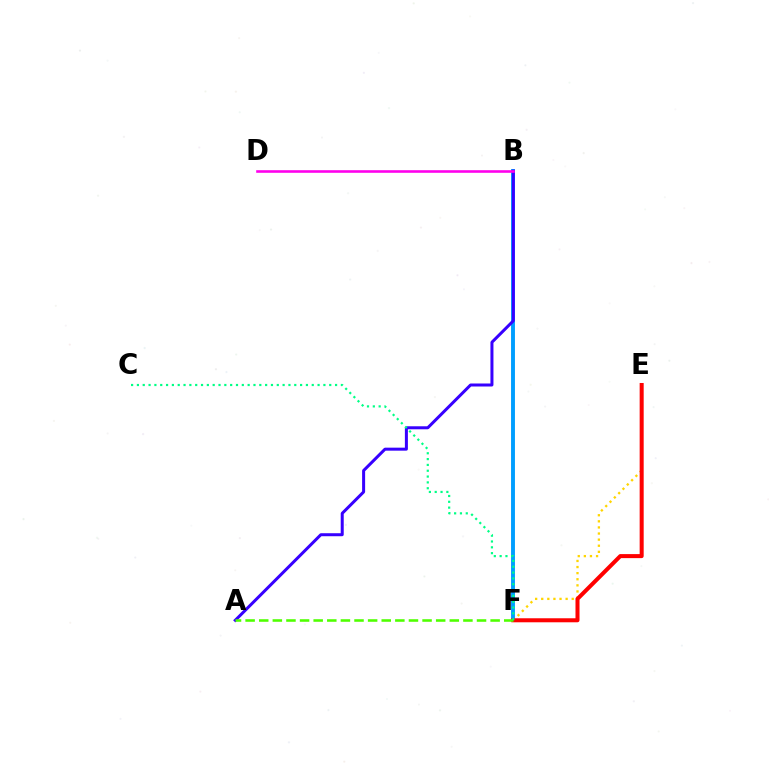{('E', 'F'): [{'color': '#ffd500', 'line_style': 'dotted', 'thickness': 1.66}, {'color': '#ff0000', 'line_style': 'solid', 'thickness': 2.9}], ('B', 'F'): [{'color': '#009eff', 'line_style': 'solid', 'thickness': 2.81}], ('A', 'B'): [{'color': '#3700ff', 'line_style': 'solid', 'thickness': 2.17}], ('A', 'F'): [{'color': '#4fff00', 'line_style': 'dashed', 'thickness': 1.85}], ('B', 'D'): [{'color': '#ff00ed', 'line_style': 'solid', 'thickness': 1.87}], ('C', 'F'): [{'color': '#00ff86', 'line_style': 'dotted', 'thickness': 1.58}]}